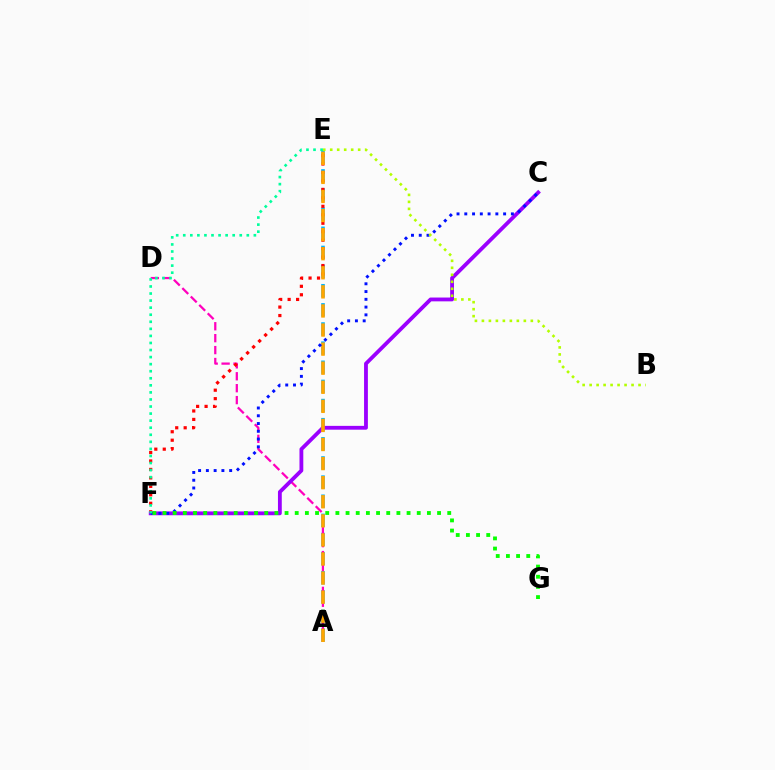{('A', 'E'): [{'color': '#00b5ff', 'line_style': 'dashed', 'thickness': 2.6}, {'color': '#ffa500', 'line_style': 'dashed', 'thickness': 2.59}], ('A', 'D'): [{'color': '#ff00bd', 'line_style': 'dashed', 'thickness': 1.62}], ('E', 'F'): [{'color': '#ff0000', 'line_style': 'dotted', 'thickness': 2.3}, {'color': '#00ff9d', 'line_style': 'dotted', 'thickness': 1.92}], ('C', 'F'): [{'color': '#9b00ff', 'line_style': 'solid', 'thickness': 2.75}, {'color': '#0010ff', 'line_style': 'dotted', 'thickness': 2.11}], ('F', 'G'): [{'color': '#08ff00', 'line_style': 'dotted', 'thickness': 2.76}], ('B', 'E'): [{'color': '#b3ff00', 'line_style': 'dotted', 'thickness': 1.9}]}